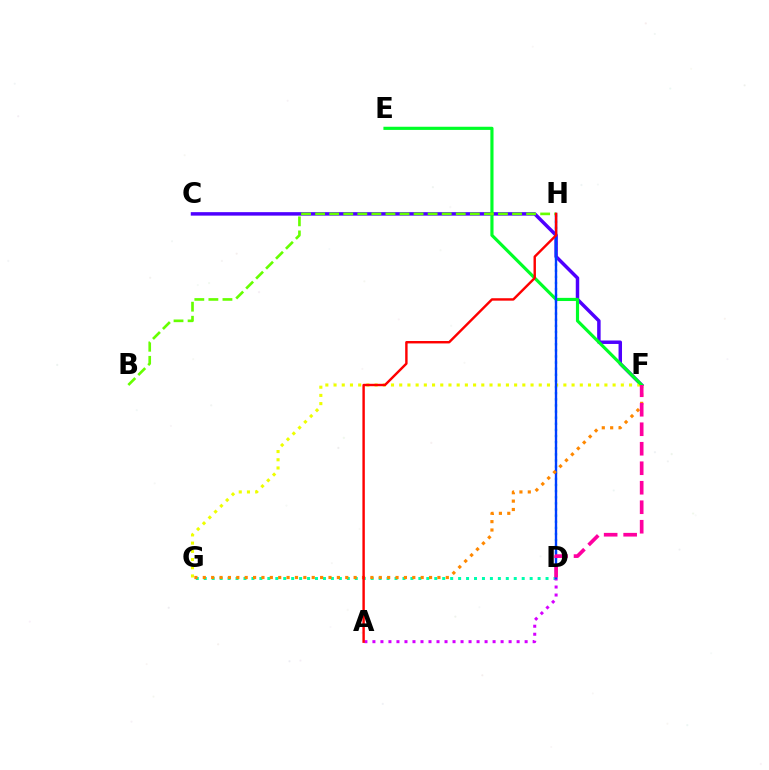{('D', 'G'): [{'color': '#00ffaf', 'line_style': 'dotted', 'thickness': 2.16}], ('C', 'F'): [{'color': '#4f00ff', 'line_style': 'solid', 'thickness': 2.5}], ('A', 'D'): [{'color': '#d600ff', 'line_style': 'dotted', 'thickness': 2.18}], ('D', 'H'): [{'color': '#00c7ff', 'line_style': 'dotted', 'thickness': 1.66}, {'color': '#003fff', 'line_style': 'solid', 'thickness': 1.7}], ('F', 'G'): [{'color': '#eeff00', 'line_style': 'dotted', 'thickness': 2.23}, {'color': '#ff8800', 'line_style': 'dotted', 'thickness': 2.28}], ('E', 'F'): [{'color': '#00ff27', 'line_style': 'solid', 'thickness': 2.27}], ('B', 'H'): [{'color': '#66ff00', 'line_style': 'dashed', 'thickness': 1.91}], ('A', 'H'): [{'color': '#ff0000', 'line_style': 'solid', 'thickness': 1.74}], ('D', 'F'): [{'color': '#ff00a0', 'line_style': 'dashed', 'thickness': 2.65}]}